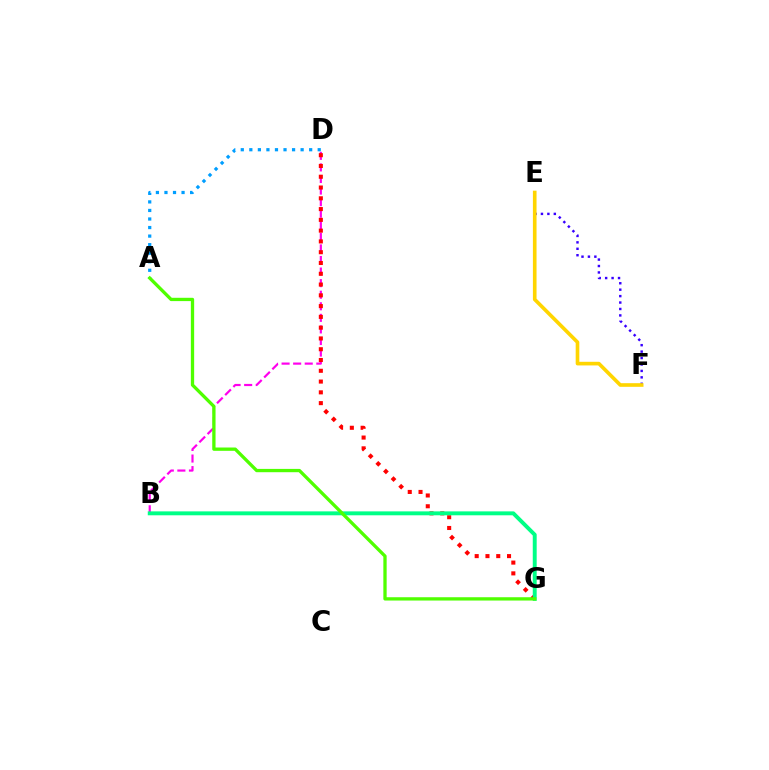{('B', 'D'): [{'color': '#ff00ed', 'line_style': 'dashed', 'thickness': 1.57}], ('D', 'G'): [{'color': '#ff0000', 'line_style': 'dotted', 'thickness': 2.93}], ('A', 'D'): [{'color': '#009eff', 'line_style': 'dotted', 'thickness': 2.32}], ('E', 'F'): [{'color': '#3700ff', 'line_style': 'dotted', 'thickness': 1.75}, {'color': '#ffd500', 'line_style': 'solid', 'thickness': 2.62}], ('B', 'G'): [{'color': '#00ff86', 'line_style': 'solid', 'thickness': 2.82}], ('A', 'G'): [{'color': '#4fff00', 'line_style': 'solid', 'thickness': 2.38}]}